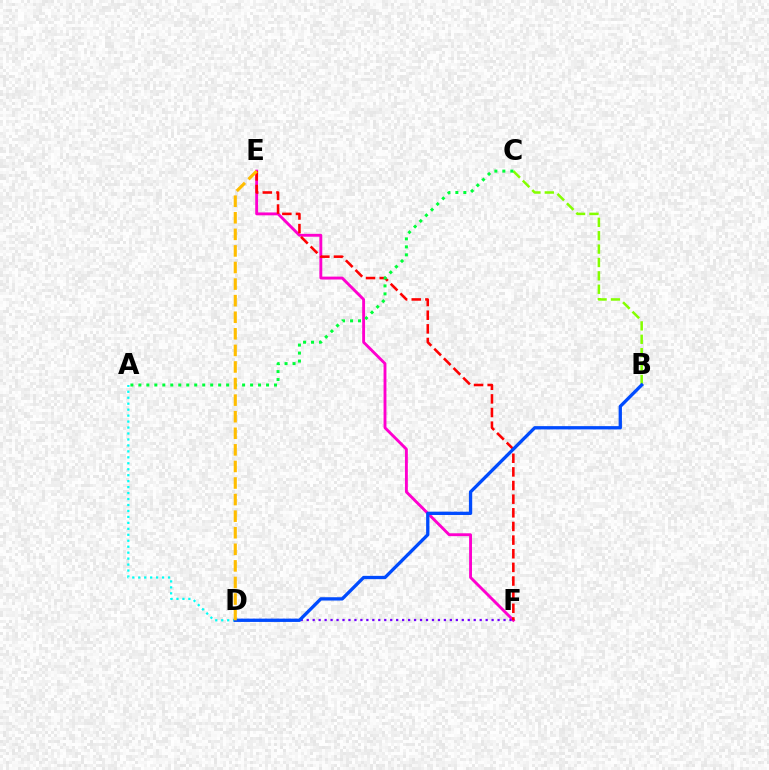{('E', 'F'): [{'color': '#ff00cf', 'line_style': 'solid', 'thickness': 2.07}, {'color': '#ff0000', 'line_style': 'dashed', 'thickness': 1.85}], ('D', 'F'): [{'color': '#7200ff', 'line_style': 'dotted', 'thickness': 1.62}], ('B', 'C'): [{'color': '#84ff00', 'line_style': 'dashed', 'thickness': 1.82}], ('A', 'C'): [{'color': '#00ff39', 'line_style': 'dotted', 'thickness': 2.17}], ('A', 'D'): [{'color': '#00fff6', 'line_style': 'dotted', 'thickness': 1.62}], ('B', 'D'): [{'color': '#004bff', 'line_style': 'solid', 'thickness': 2.38}], ('D', 'E'): [{'color': '#ffbd00', 'line_style': 'dashed', 'thickness': 2.25}]}